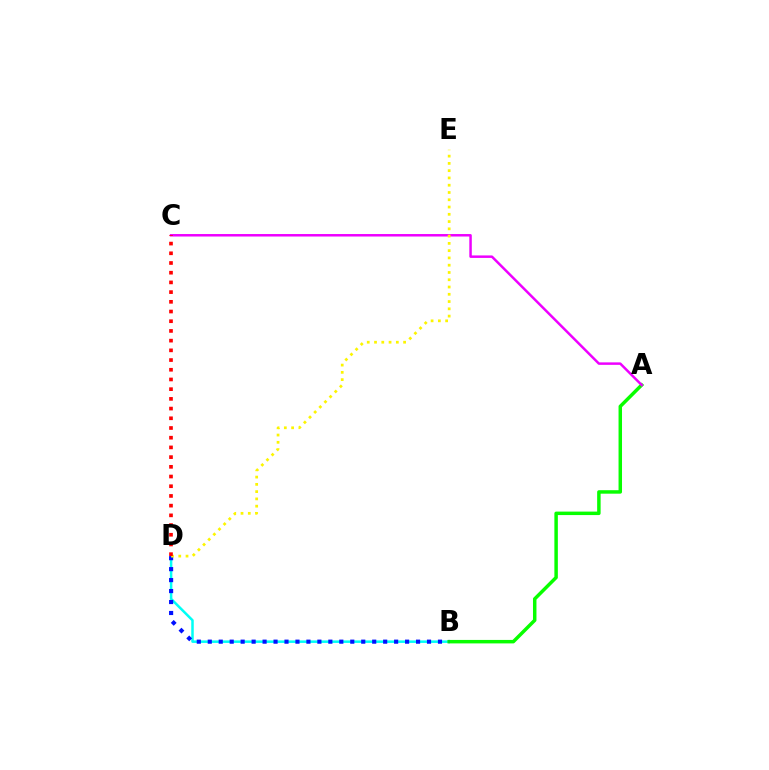{('B', 'D'): [{'color': '#00fff6', 'line_style': 'solid', 'thickness': 1.81}, {'color': '#0010ff', 'line_style': 'dotted', 'thickness': 2.98}], ('A', 'B'): [{'color': '#08ff00', 'line_style': 'solid', 'thickness': 2.5}], ('A', 'C'): [{'color': '#ee00ff', 'line_style': 'solid', 'thickness': 1.79}], ('D', 'E'): [{'color': '#fcf500', 'line_style': 'dotted', 'thickness': 1.98}], ('C', 'D'): [{'color': '#ff0000', 'line_style': 'dotted', 'thickness': 2.64}]}